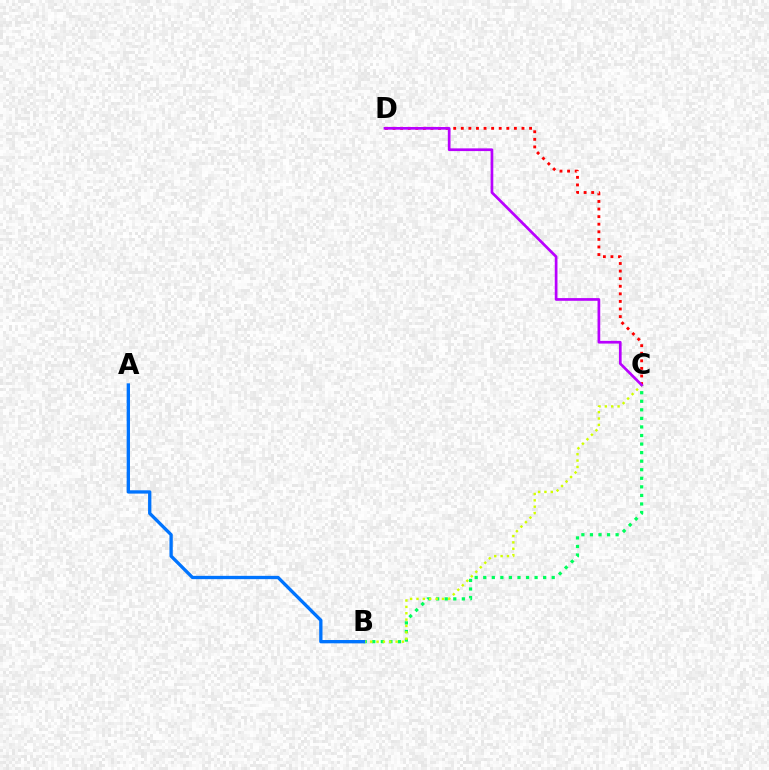{('C', 'D'): [{'color': '#ff0000', 'line_style': 'dotted', 'thickness': 2.06}, {'color': '#b900ff', 'line_style': 'solid', 'thickness': 1.95}], ('B', 'C'): [{'color': '#00ff5c', 'line_style': 'dotted', 'thickness': 2.33}, {'color': '#d1ff00', 'line_style': 'dotted', 'thickness': 1.73}], ('A', 'B'): [{'color': '#0074ff', 'line_style': 'solid', 'thickness': 2.38}]}